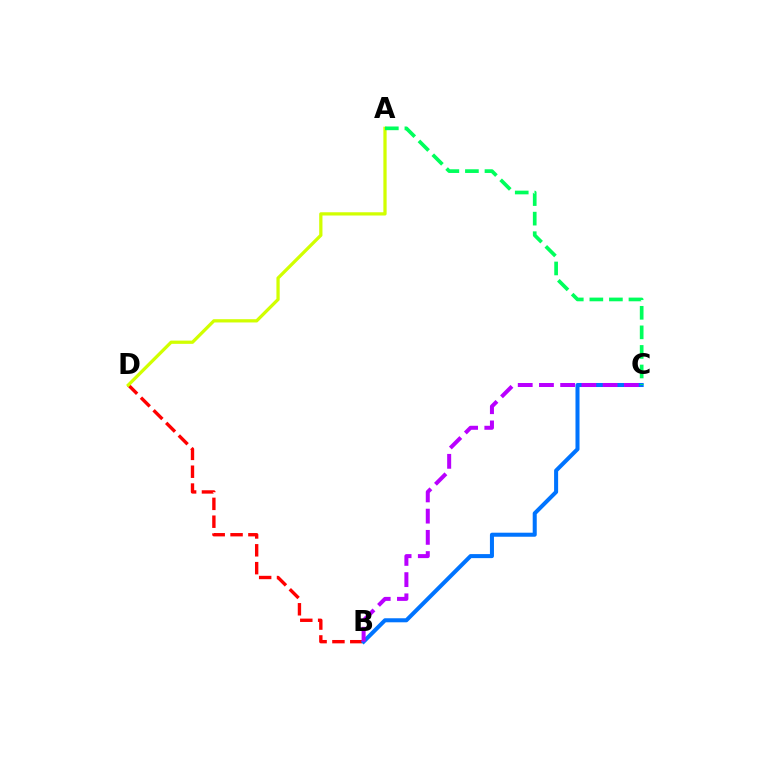{('B', 'D'): [{'color': '#ff0000', 'line_style': 'dashed', 'thickness': 2.42}], ('A', 'D'): [{'color': '#d1ff00', 'line_style': 'solid', 'thickness': 2.35}], ('B', 'C'): [{'color': '#0074ff', 'line_style': 'solid', 'thickness': 2.91}, {'color': '#b900ff', 'line_style': 'dashed', 'thickness': 2.88}], ('A', 'C'): [{'color': '#00ff5c', 'line_style': 'dashed', 'thickness': 2.66}]}